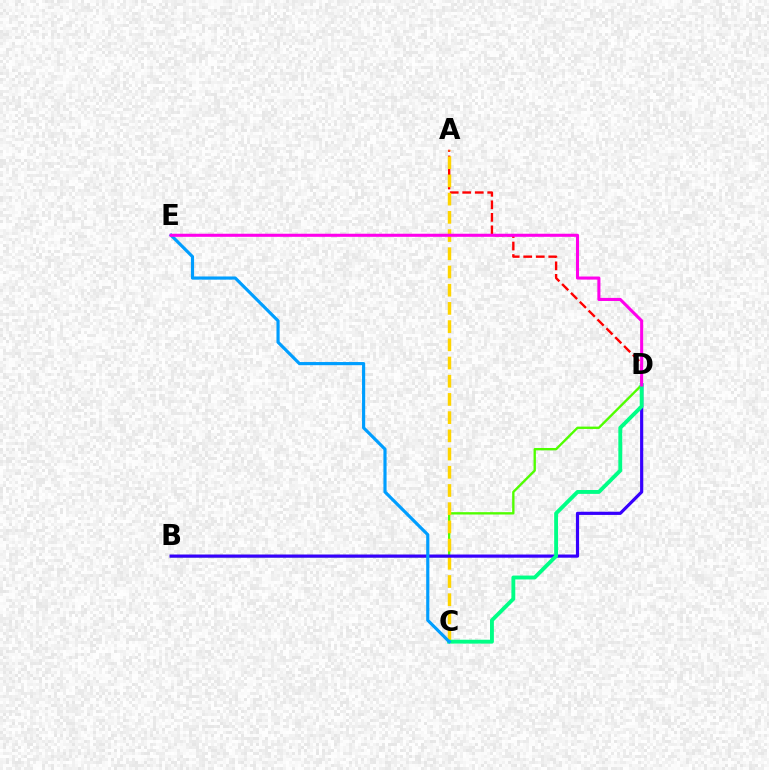{('B', 'D'): [{'color': '#4fff00', 'line_style': 'solid', 'thickness': 1.69}, {'color': '#3700ff', 'line_style': 'solid', 'thickness': 2.29}], ('A', 'D'): [{'color': '#ff0000', 'line_style': 'dashed', 'thickness': 1.7}], ('A', 'C'): [{'color': '#ffd500', 'line_style': 'dashed', 'thickness': 2.47}], ('C', 'D'): [{'color': '#00ff86', 'line_style': 'solid', 'thickness': 2.79}], ('C', 'E'): [{'color': '#009eff', 'line_style': 'solid', 'thickness': 2.27}], ('D', 'E'): [{'color': '#ff00ed', 'line_style': 'solid', 'thickness': 2.21}]}